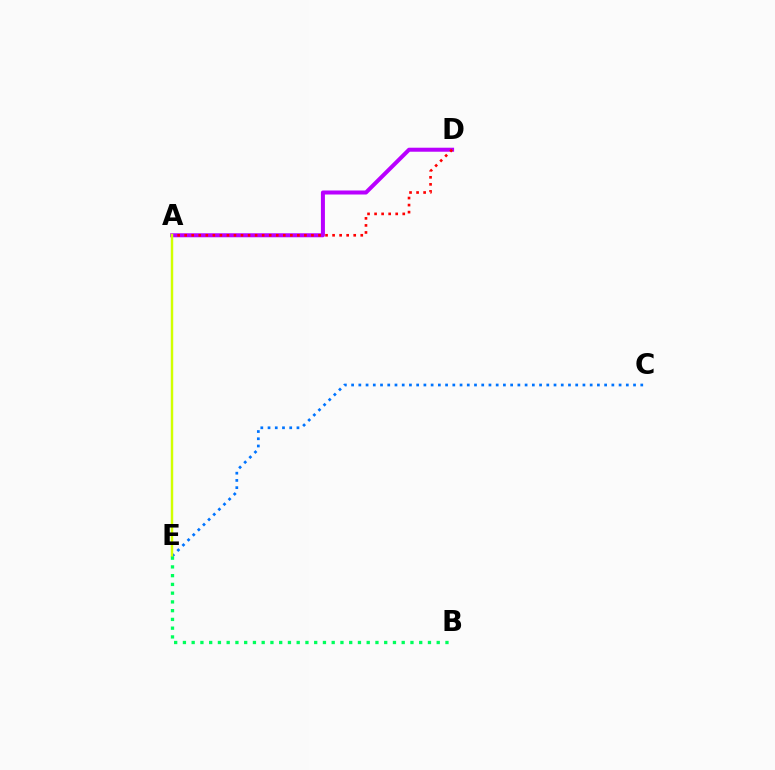{('C', 'E'): [{'color': '#0074ff', 'line_style': 'dotted', 'thickness': 1.96}], ('A', 'D'): [{'color': '#b900ff', 'line_style': 'solid', 'thickness': 2.89}, {'color': '#ff0000', 'line_style': 'dotted', 'thickness': 1.91}], ('A', 'E'): [{'color': '#d1ff00', 'line_style': 'solid', 'thickness': 1.76}], ('B', 'E'): [{'color': '#00ff5c', 'line_style': 'dotted', 'thickness': 2.38}]}